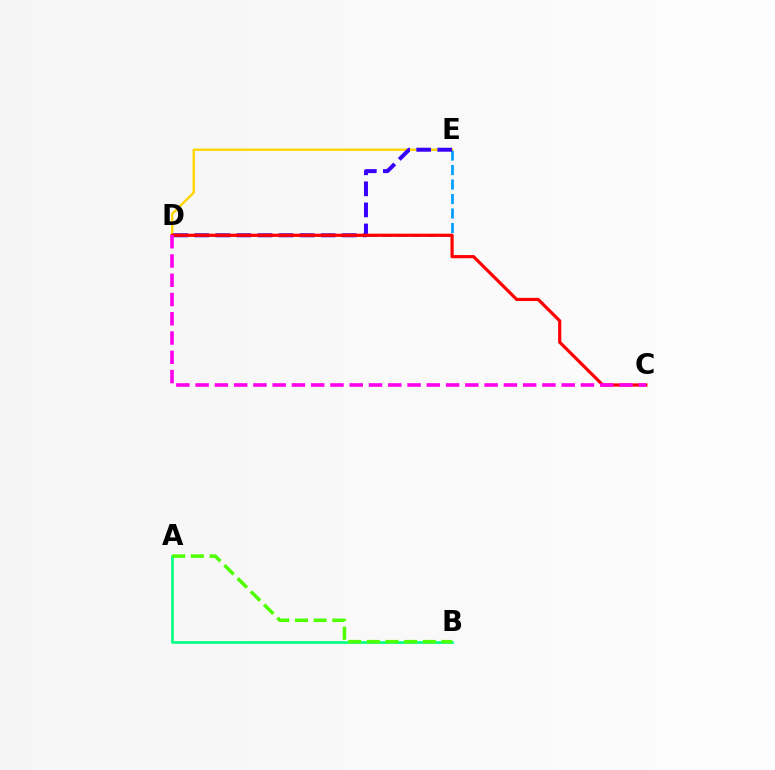{('D', 'E'): [{'color': '#009eff', 'line_style': 'dashed', 'thickness': 1.97}, {'color': '#ffd500', 'line_style': 'solid', 'thickness': 1.7}, {'color': '#3700ff', 'line_style': 'dashed', 'thickness': 2.86}], ('A', 'B'): [{'color': '#00ff86', 'line_style': 'solid', 'thickness': 1.93}, {'color': '#4fff00', 'line_style': 'dashed', 'thickness': 2.53}], ('C', 'D'): [{'color': '#ff0000', 'line_style': 'solid', 'thickness': 2.29}, {'color': '#ff00ed', 'line_style': 'dashed', 'thickness': 2.62}]}